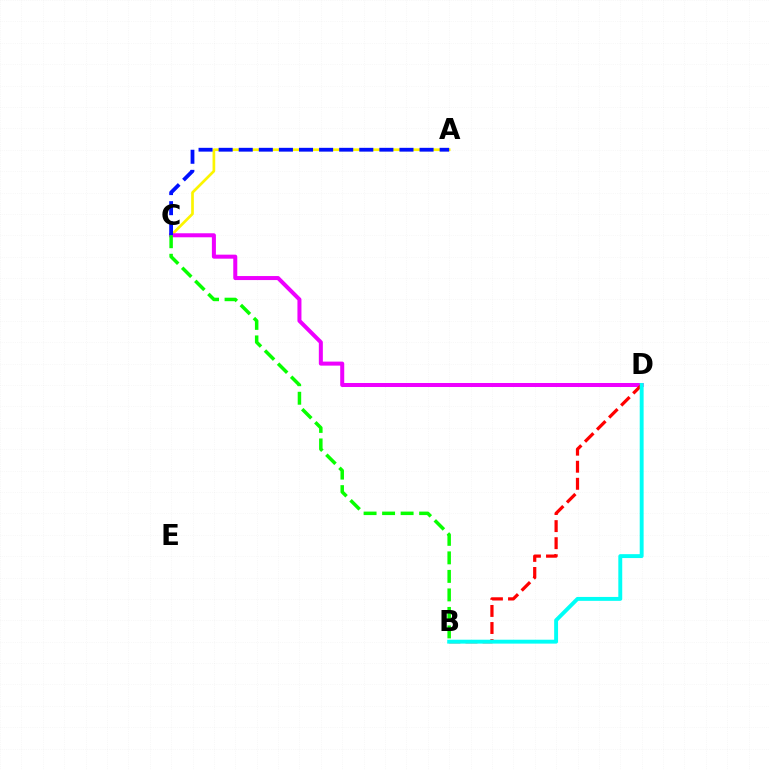{('A', 'C'): [{'color': '#fcf500', 'line_style': 'solid', 'thickness': 1.94}, {'color': '#0010ff', 'line_style': 'dashed', 'thickness': 2.73}], ('C', 'D'): [{'color': '#ee00ff', 'line_style': 'solid', 'thickness': 2.89}], ('B', 'D'): [{'color': '#ff0000', 'line_style': 'dashed', 'thickness': 2.32}, {'color': '#00fff6', 'line_style': 'solid', 'thickness': 2.81}], ('B', 'C'): [{'color': '#08ff00', 'line_style': 'dashed', 'thickness': 2.52}]}